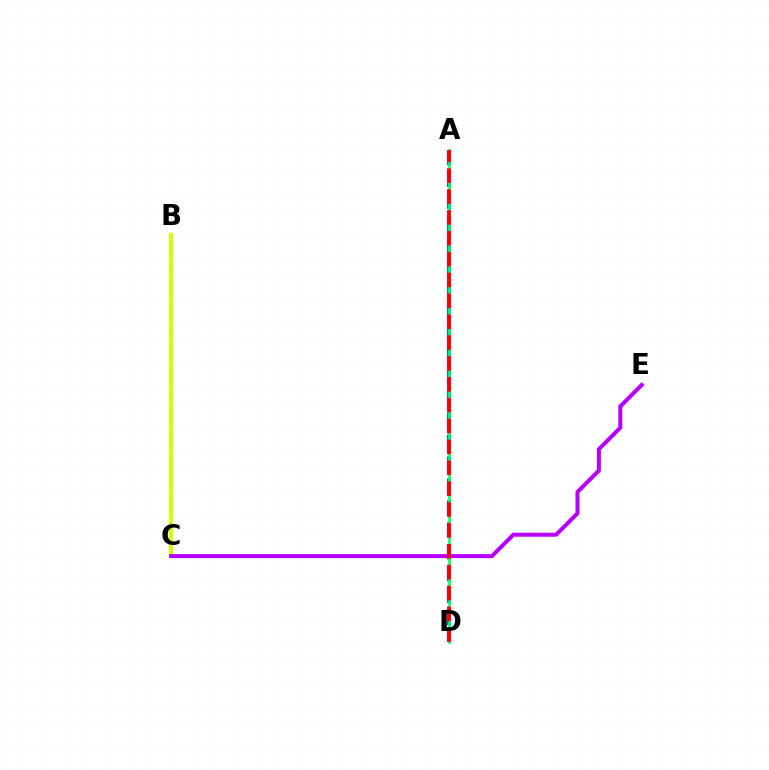{('A', 'D'): [{'color': '#0074ff', 'line_style': 'dashed', 'thickness': 2.97}, {'color': '#00ff5c', 'line_style': 'solid', 'thickness': 1.85}, {'color': '#ff0000', 'line_style': 'dashed', 'thickness': 2.83}], ('B', 'C'): [{'color': '#d1ff00', 'line_style': 'solid', 'thickness': 2.82}], ('C', 'E'): [{'color': '#b900ff', 'line_style': 'solid', 'thickness': 2.89}]}